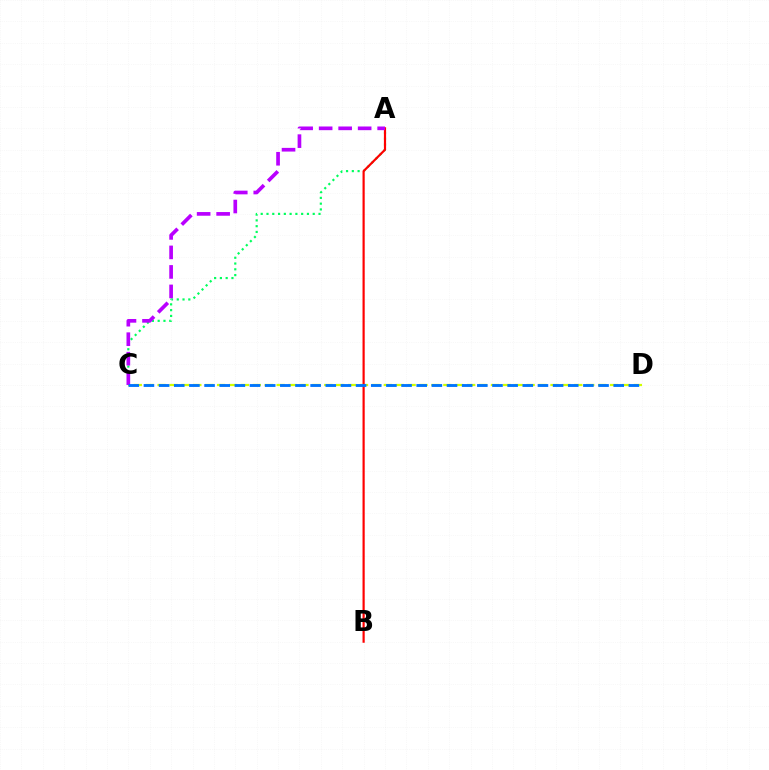{('A', 'C'): [{'color': '#00ff5c', 'line_style': 'dotted', 'thickness': 1.57}, {'color': '#b900ff', 'line_style': 'dashed', 'thickness': 2.65}], ('C', 'D'): [{'color': '#d1ff00', 'line_style': 'dashed', 'thickness': 1.62}, {'color': '#0074ff', 'line_style': 'dashed', 'thickness': 2.06}], ('A', 'B'): [{'color': '#ff0000', 'line_style': 'solid', 'thickness': 1.57}]}